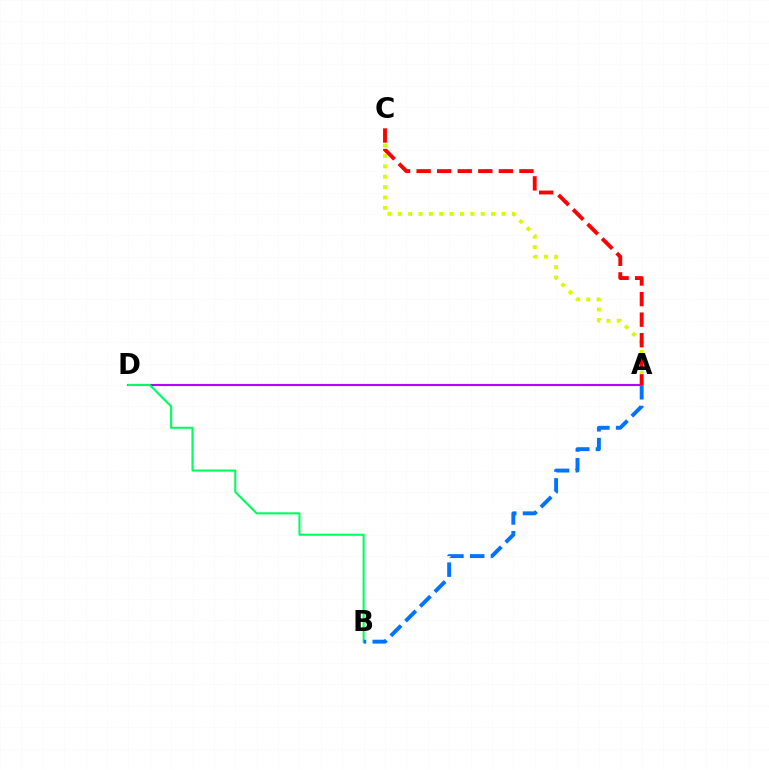{('A', 'C'): [{'color': '#d1ff00', 'line_style': 'dotted', 'thickness': 2.82}, {'color': '#ff0000', 'line_style': 'dashed', 'thickness': 2.79}], ('A', 'D'): [{'color': '#b900ff', 'line_style': 'solid', 'thickness': 1.53}], ('B', 'D'): [{'color': '#00ff5c', 'line_style': 'solid', 'thickness': 1.5}], ('A', 'B'): [{'color': '#0074ff', 'line_style': 'dashed', 'thickness': 2.82}]}